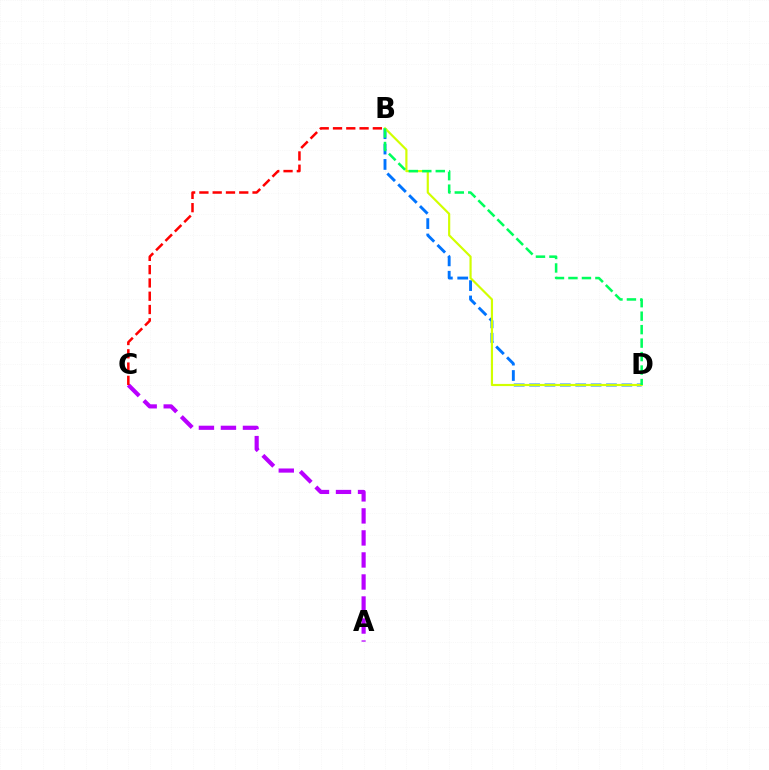{('B', 'D'): [{'color': '#0074ff', 'line_style': 'dashed', 'thickness': 2.09}, {'color': '#d1ff00', 'line_style': 'solid', 'thickness': 1.57}, {'color': '#00ff5c', 'line_style': 'dashed', 'thickness': 1.83}], ('A', 'C'): [{'color': '#b900ff', 'line_style': 'dashed', 'thickness': 2.99}], ('B', 'C'): [{'color': '#ff0000', 'line_style': 'dashed', 'thickness': 1.8}]}